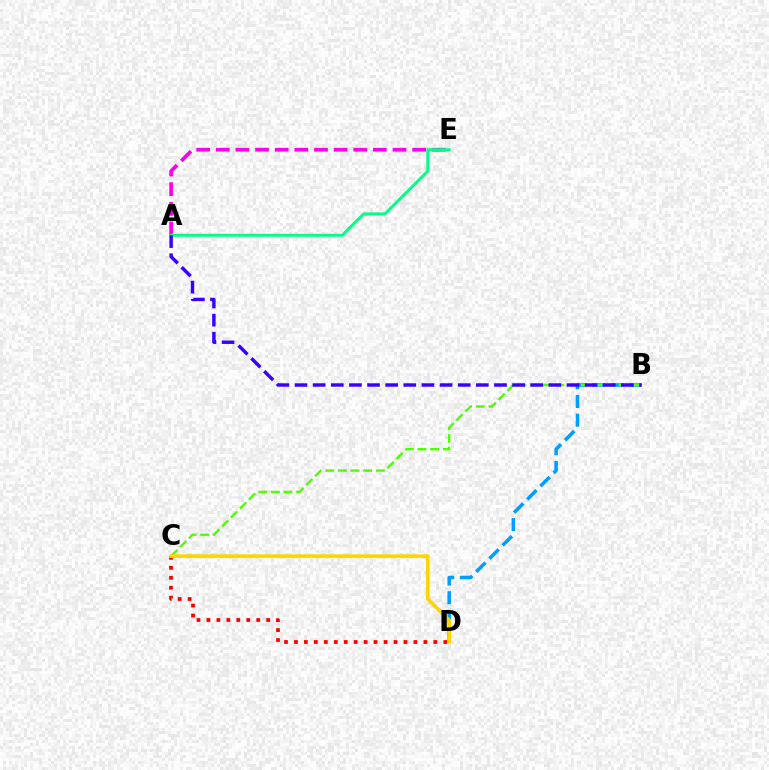{('B', 'D'): [{'color': '#009eff', 'line_style': 'dashed', 'thickness': 2.54}], ('A', 'E'): [{'color': '#ff00ed', 'line_style': 'dashed', 'thickness': 2.67}, {'color': '#00ff86', 'line_style': 'solid', 'thickness': 2.1}], ('C', 'D'): [{'color': '#ff0000', 'line_style': 'dotted', 'thickness': 2.7}, {'color': '#ffd500', 'line_style': 'solid', 'thickness': 2.63}], ('B', 'C'): [{'color': '#4fff00', 'line_style': 'dashed', 'thickness': 1.72}], ('A', 'B'): [{'color': '#3700ff', 'line_style': 'dashed', 'thickness': 2.46}]}